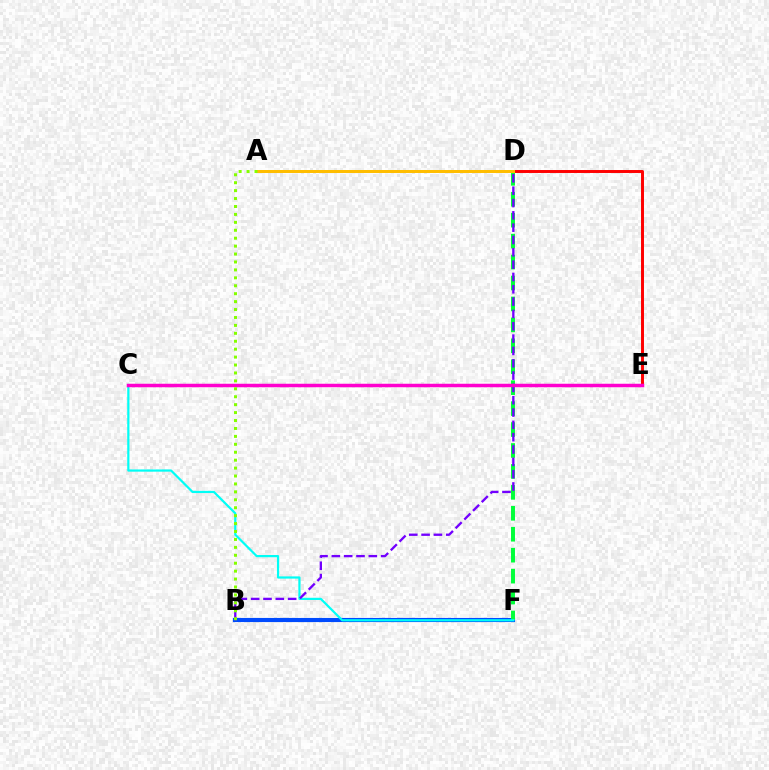{('B', 'F'): [{'color': '#004bff', 'line_style': 'solid', 'thickness': 2.97}], ('D', 'F'): [{'color': '#00ff39', 'line_style': 'dashed', 'thickness': 2.84}], ('D', 'E'): [{'color': '#ff0000', 'line_style': 'solid', 'thickness': 2.13}], ('A', 'D'): [{'color': '#ffbd00', 'line_style': 'solid', 'thickness': 2.16}], ('C', 'F'): [{'color': '#00fff6', 'line_style': 'solid', 'thickness': 1.59}], ('B', 'D'): [{'color': '#7200ff', 'line_style': 'dashed', 'thickness': 1.67}], ('C', 'E'): [{'color': '#ff00cf', 'line_style': 'solid', 'thickness': 2.52}], ('A', 'B'): [{'color': '#84ff00', 'line_style': 'dotted', 'thickness': 2.15}]}